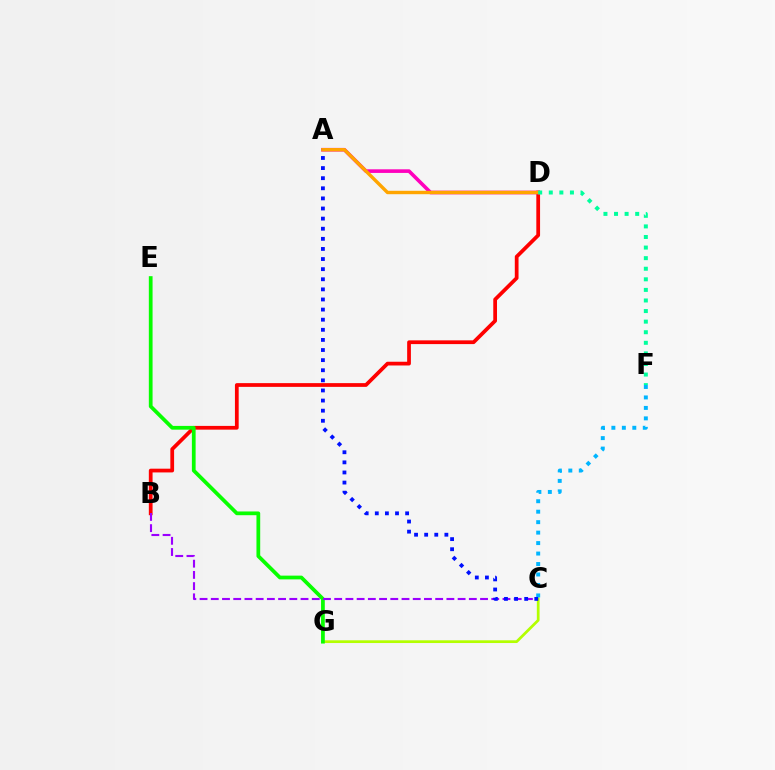{('B', 'D'): [{'color': '#ff0000', 'line_style': 'solid', 'thickness': 2.69}], ('A', 'D'): [{'color': '#ff00bd', 'line_style': 'solid', 'thickness': 2.61}, {'color': '#ffa500', 'line_style': 'solid', 'thickness': 2.45}], ('C', 'G'): [{'color': '#b3ff00', 'line_style': 'solid', 'thickness': 1.97}], ('C', 'F'): [{'color': '#00b5ff', 'line_style': 'dotted', 'thickness': 2.84}], ('E', 'G'): [{'color': '#08ff00', 'line_style': 'solid', 'thickness': 2.69}], ('D', 'F'): [{'color': '#00ff9d', 'line_style': 'dotted', 'thickness': 2.88}], ('B', 'C'): [{'color': '#9b00ff', 'line_style': 'dashed', 'thickness': 1.52}], ('A', 'C'): [{'color': '#0010ff', 'line_style': 'dotted', 'thickness': 2.75}]}